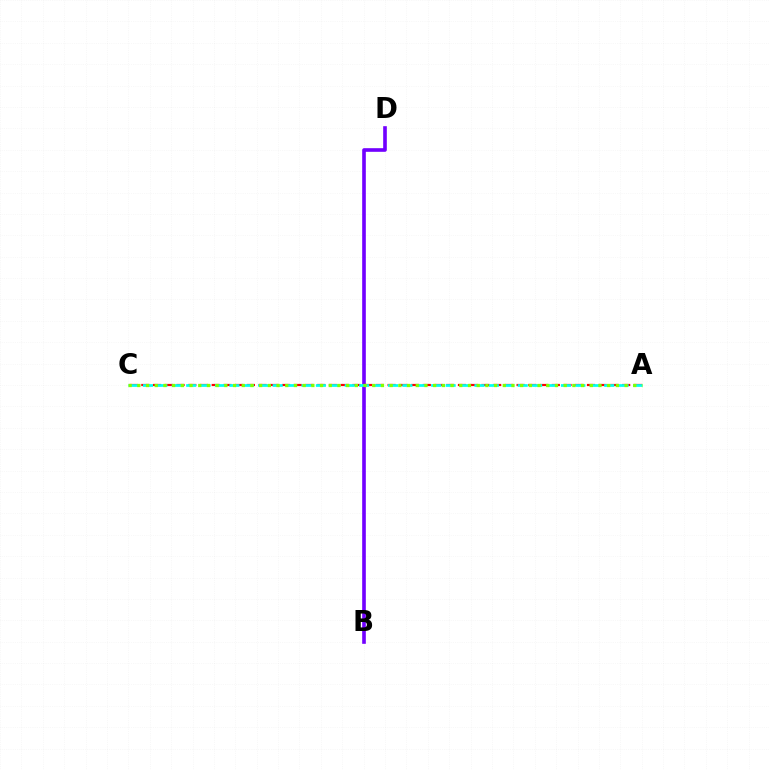{('B', 'D'): [{'color': '#7200ff', 'line_style': 'solid', 'thickness': 2.61}], ('A', 'C'): [{'color': '#ff0000', 'line_style': 'dashed', 'thickness': 1.59}, {'color': '#00fff6', 'line_style': 'dashed', 'thickness': 1.96}, {'color': '#84ff00', 'line_style': 'dotted', 'thickness': 2.36}]}